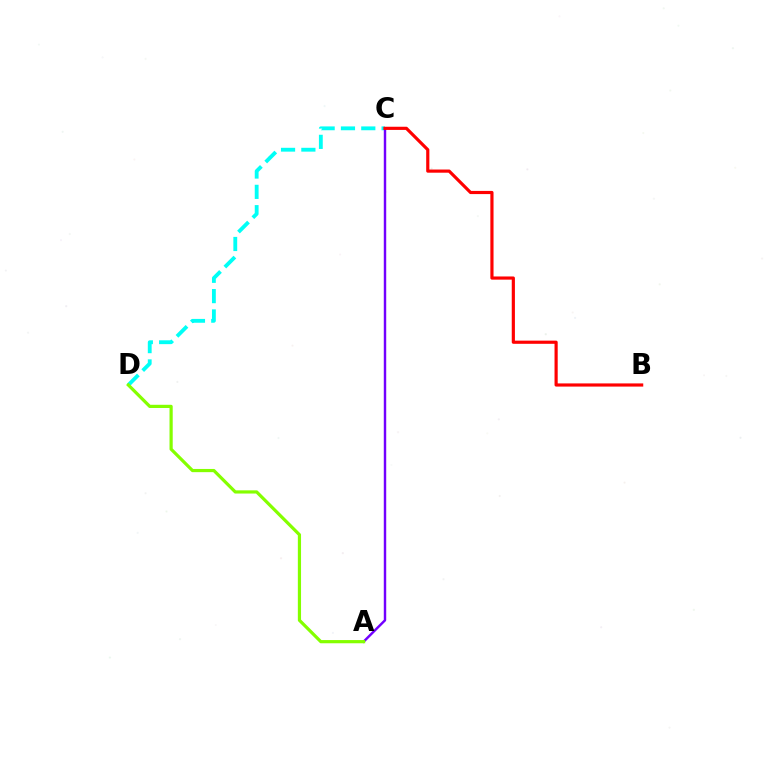{('C', 'D'): [{'color': '#00fff6', 'line_style': 'dashed', 'thickness': 2.76}], ('A', 'C'): [{'color': '#7200ff', 'line_style': 'solid', 'thickness': 1.76}], ('B', 'C'): [{'color': '#ff0000', 'line_style': 'solid', 'thickness': 2.28}], ('A', 'D'): [{'color': '#84ff00', 'line_style': 'solid', 'thickness': 2.3}]}